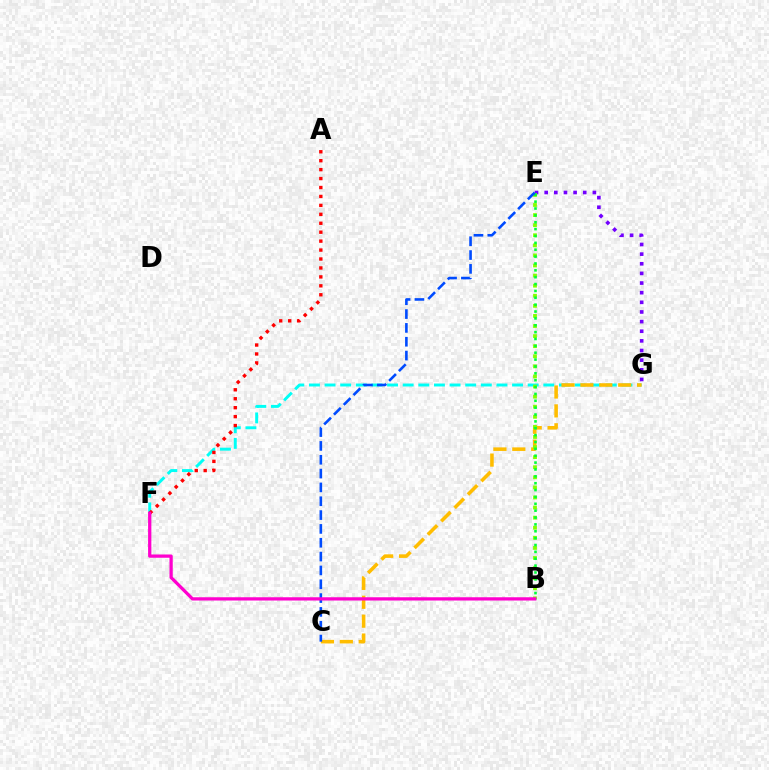{('E', 'G'): [{'color': '#7200ff', 'line_style': 'dotted', 'thickness': 2.62}], ('F', 'G'): [{'color': '#00fff6', 'line_style': 'dashed', 'thickness': 2.12}], ('C', 'G'): [{'color': '#ffbd00', 'line_style': 'dashed', 'thickness': 2.57}], ('B', 'E'): [{'color': '#84ff00', 'line_style': 'dotted', 'thickness': 2.74}, {'color': '#00ff39', 'line_style': 'dotted', 'thickness': 1.87}], ('A', 'F'): [{'color': '#ff0000', 'line_style': 'dotted', 'thickness': 2.43}], ('C', 'E'): [{'color': '#004bff', 'line_style': 'dashed', 'thickness': 1.88}], ('B', 'F'): [{'color': '#ff00cf', 'line_style': 'solid', 'thickness': 2.35}]}